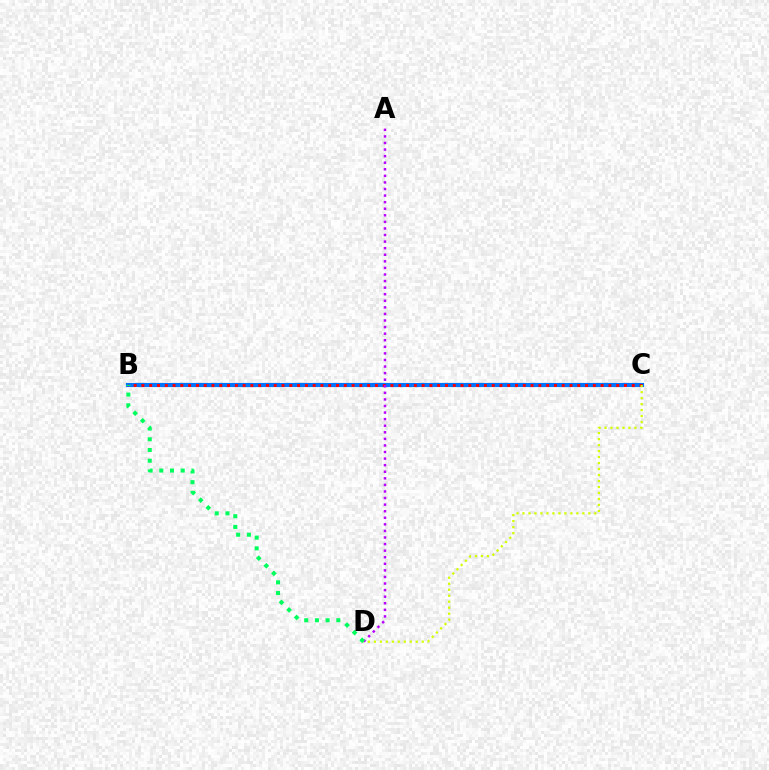{('B', 'C'): [{'color': '#0074ff', 'line_style': 'solid', 'thickness': 2.99}, {'color': '#ff0000', 'line_style': 'dotted', 'thickness': 2.11}], ('A', 'D'): [{'color': '#b900ff', 'line_style': 'dotted', 'thickness': 1.79}], ('C', 'D'): [{'color': '#d1ff00', 'line_style': 'dotted', 'thickness': 1.63}], ('B', 'D'): [{'color': '#00ff5c', 'line_style': 'dotted', 'thickness': 2.91}]}